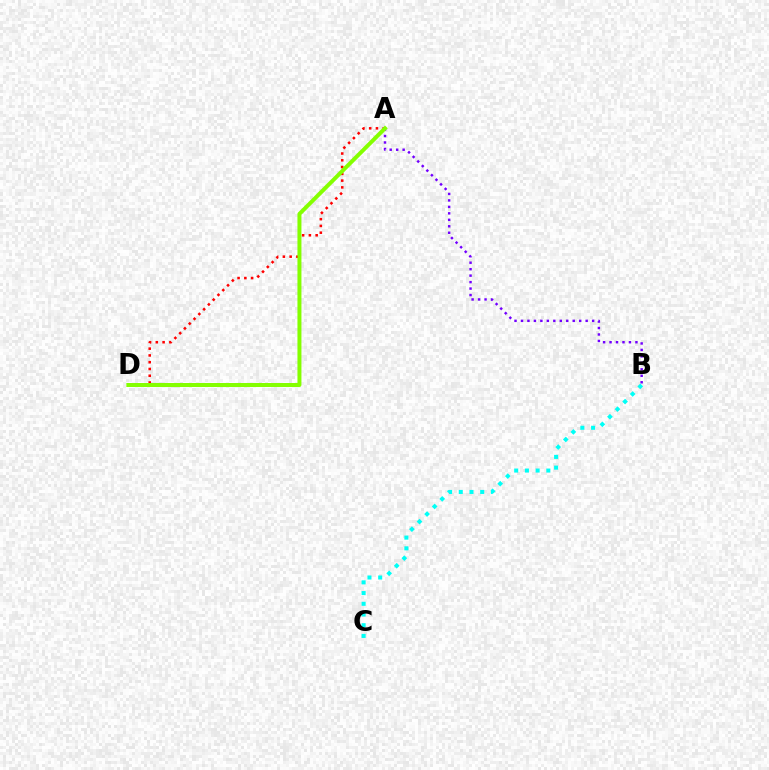{('A', 'B'): [{'color': '#7200ff', 'line_style': 'dotted', 'thickness': 1.76}], ('A', 'D'): [{'color': '#ff0000', 'line_style': 'dotted', 'thickness': 1.84}, {'color': '#84ff00', 'line_style': 'solid', 'thickness': 2.87}], ('B', 'C'): [{'color': '#00fff6', 'line_style': 'dotted', 'thickness': 2.91}]}